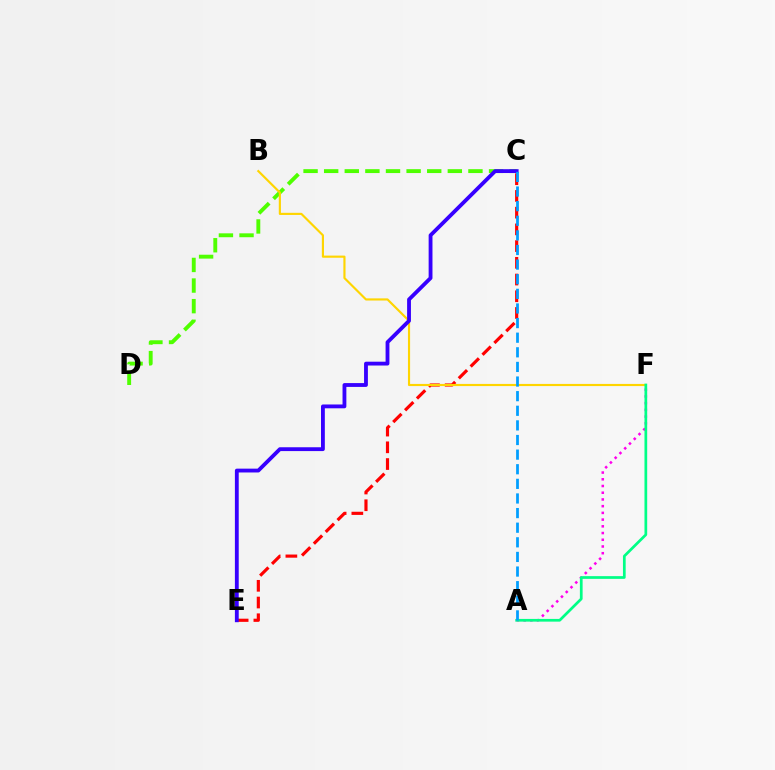{('A', 'F'): [{'color': '#ff00ed', 'line_style': 'dotted', 'thickness': 1.83}, {'color': '#00ff86', 'line_style': 'solid', 'thickness': 1.96}], ('C', 'D'): [{'color': '#4fff00', 'line_style': 'dashed', 'thickness': 2.8}], ('C', 'E'): [{'color': '#ff0000', 'line_style': 'dashed', 'thickness': 2.27}, {'color': '#3700ff', 'line_style': 'solid', 'thickness': 2.76}], ('B', 'F'): [{'color': '#ffd500', 'line_style': 'solid', 'thickness': 1.55}], ('A', 'C'): [{'color': '#009eff', 'line_style': 'dashed', 'thickness': 1.99}]}